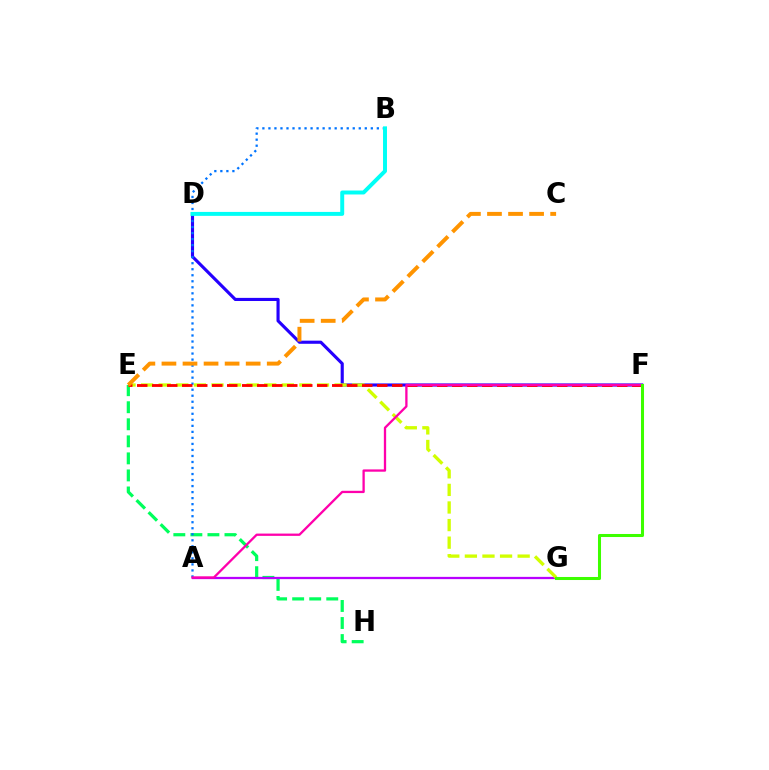{('E', 'H'): [{'color': '#00ff5c', 'line_style': 'dashed', 'thickness': 2.32}], ('D', 'F'): [{'color': '#2500ff', 'line_style': 'solid', 'thickness': 2.25}], ('A', 'G'): [{'color': '#b900ff', 'line_style': 'solid', 'thickness': 1.63}], ('A', 'B'): [{'color': '#0074ff', 'line_style': 'dotted', 'thickness': 1.64}], ('E', 'G'): [{'color': '#d1ff00', 'line_style': 'dashed', 'thickness': 2.39}], ('E', 'F'): [{'color': '#ff0000', 'line_style': 'dashed', 'thickness': 2.04}], ('A', 'F'): [{'color': '#ff00ac', 'line_style': 'solid', 'thickness': 1.65}], ('C', 'E'): [{'color': '#ff9400', 'line_style': 'dashed', 'thickness': 2.86}], ('B', 'D'): [{'color': '#00fff6', 'line_style': 'solid', 'thickness': 2.85}], ('F', 'G'): [{'color': '#3dff00', 'line_style': 'solid', 'thickness': 2.19}]}